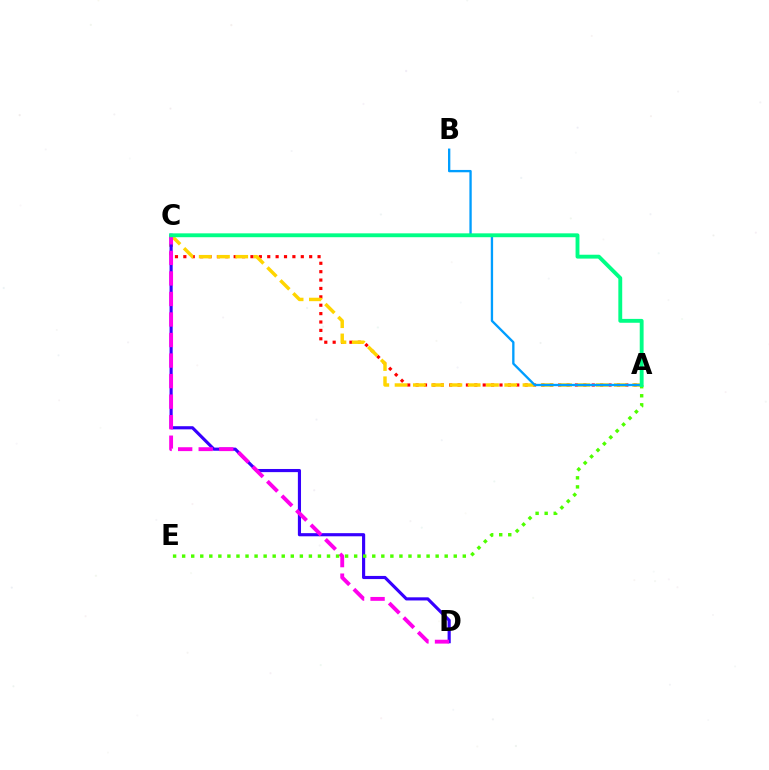{('A', 'C'): [{'color': '#ff0000', 'line_style': 'dotted', 'thickness': 2.28}, {'color': '#ffd500', 'line_style': 'dashed', 'thickness': 2.48}, {'color': '#00ff86', 'line_style': 'solid', 'thickness': 2.78}], ('A', 'B'): [{'color': '#009eff', 'line_style': 'solid', 'thickness': 1.68}], ('C', 'D'): [{'color': '#3700ff', 'line_style': 'solid', 'thickness': 2.26}, {'color': '#ff00ed', 'line_style': 'dashed', 'thickness': 2.79}], ('A', 'E'): [{'color': '#4fff00', 'line_style': 'dotted', 'thickness': 2.46}]}